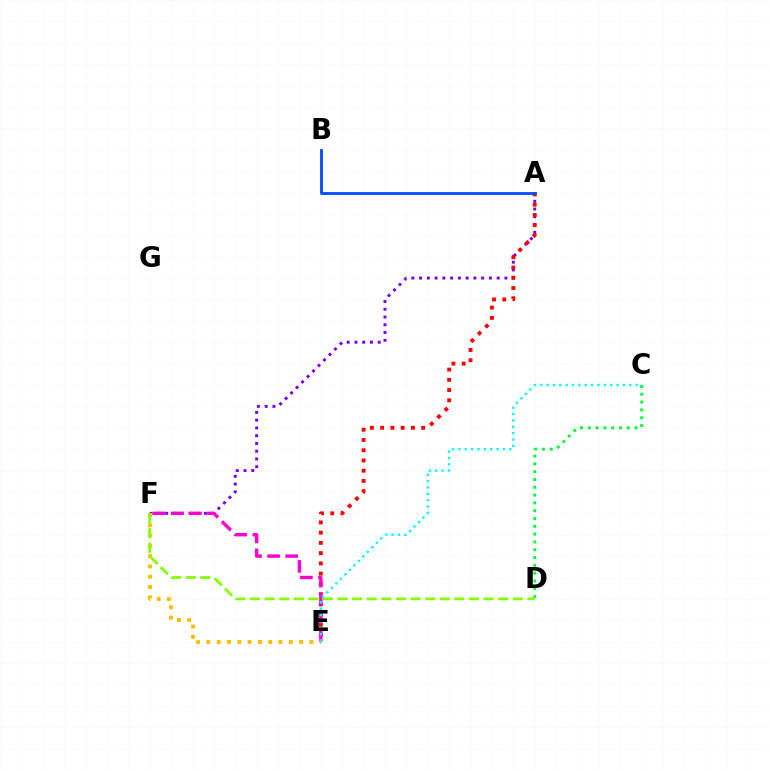{('A', 'F'): [{'color': '#7200ff', 'line_style': 'dotted', 'thickness': 2.11}], ('C', 'D'): [{'color': '#00ff39', 'line_style': 'dotted', 'thickness': 2.12}], ('E', 'F'): [{'color': '#ffbd00', 'line_style': 'dotted', 'thickness': 2.8}, {'color': '#ff00cf', 'line_style': 'dashed', 'thickness': 2.46}], ('A', 'E'): [{'color': '#ff0000', 'line_style': 'dotted', 'thickness': 2.78}], ('D', 'F'): [{'color': '#84ff00', 'line_style': 'dashed', 'thickness': 1.98}], ('C', 'E'): [{'color': '#00fff6', 'line_style': 'dotted', 'thickness': 1.73}], ('A', 'B'): [{'color': '#004bff', 'line_style': 'solid', 'thickness': 2.0}]}